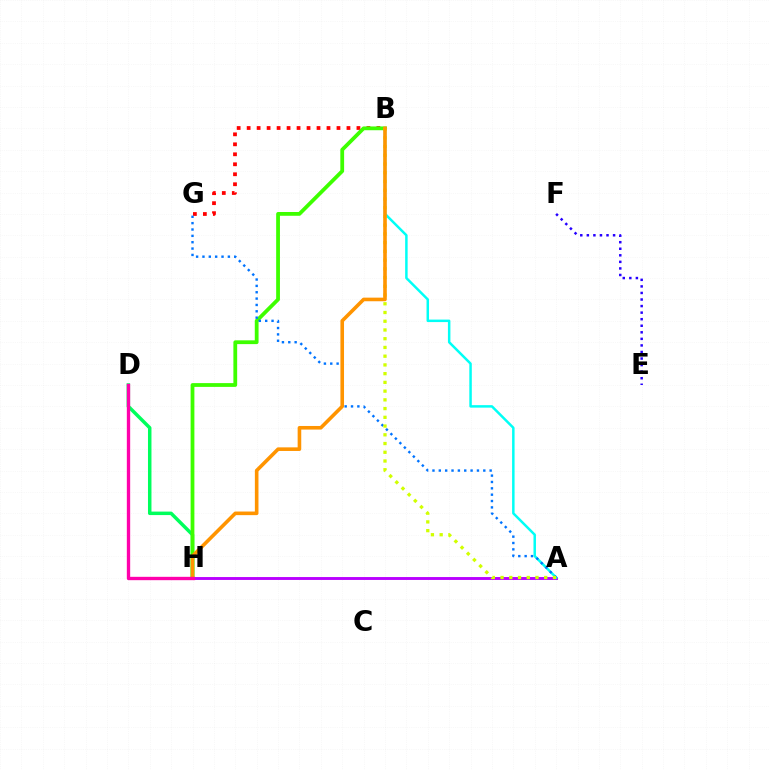{('D', 'H'): [{'color': '#00ff5c', 'line_style': 'solid', 'thickness': 2.51}, {'color': '#ff00ac', 'line_style': 'solid', 'thickness': 2.41}], ('A', 'H'): [{'color': '#b900ff', 'line_style': 'solid', 'thickness': 2.08}], ('A', 'B'): [{'color': '#00fff6', 'line_style': 'solid', 'thickness': 1.79}, {'color': '#d1ff00', 'line_style': 'dotted', 'thickness': 2.37}], ('B', 'G'): [{'color': '#ff0000', 'line_style': 'dotted', 'thickness': 2.71}], ('B', 'H'): [{'color': '#3dff00', 'line_style': 'solid', 'thickness': 2.72}, {'color': '#ff9400', 'line_style': 'solid', 'thickness': 2.59}], ('A', 'G'): [{'color': '#0074ff', 'line_style': 'dotted', 'thickness': 1.73}], ('E', 'F'): [{'color': '#2500ff', 'line_style': 'dotted', 'thickness': 1.78}]}